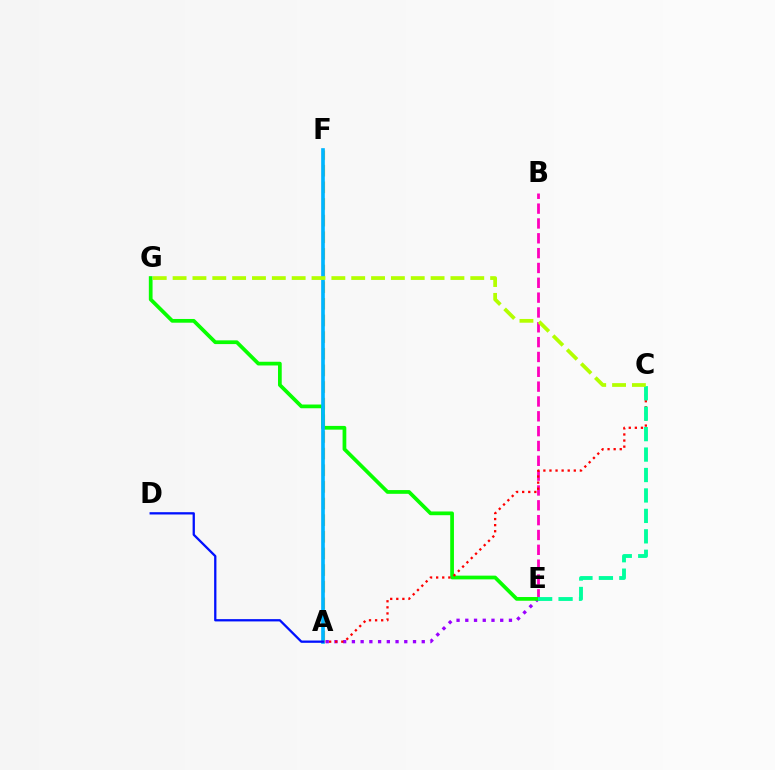{('B', 'E'): [{'color': '#ff00bd', 'line_style': 'dashed', 'thickness': 2.02}], ('A', 'E'): [{'color': '#9b00ff', 'line_style': 'dotted', 'thickness': 2.37}], ('A', 'F'): [{'color': '#ffa500', 'line_style': 'dashed', 'thickness': 2.26}, {'color': '#00b5ff', 'line_style': 'solid', 'thickness': 2.64}], ('E', 'G'): [{'color': '#08ff00', 'line_style': 'solid', 'thickness': 2.69}], ('A', 'C'): [{'color': '#ff0000', 'line_style': 'dotted', 'thickness': 1.65}], ('C', 'E'): [{'color': '#00ff9d', 'line_style': 'dashed', 'thickness': 2.78}], ('A', 'D'): [{'color': '#0010ff', 'line_style': 'solid', 'thickness': 1.65}], ('C', 'G'): [{'color': '#b3ff00', 'line_style': 'dashed', 'thickness': 2.7}]}